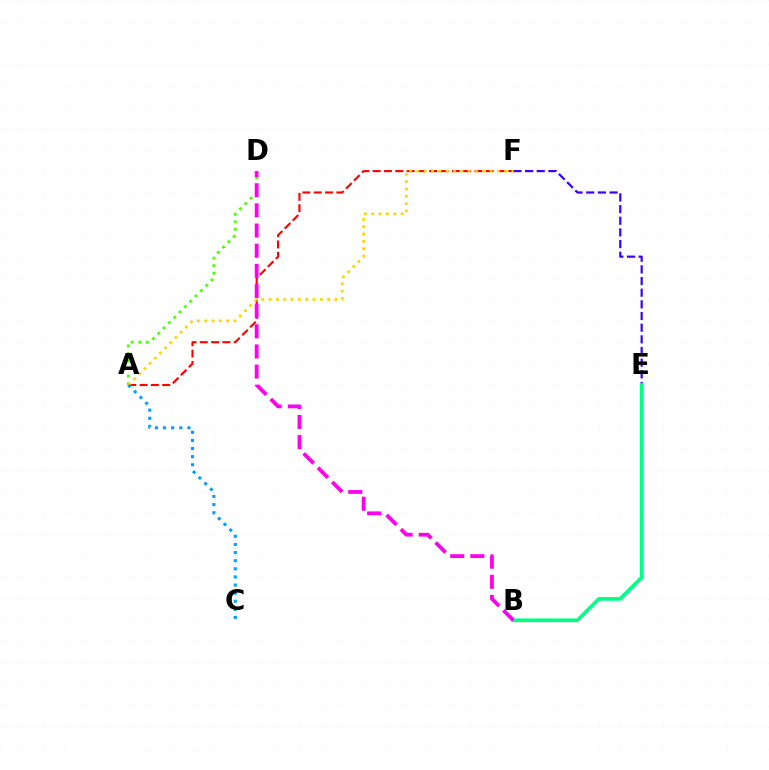{('E', 'F'): [{'color': '#3700ff', 'line_style': 'dashed', 'thickness': 1.58}], ('B', 'E'): [{'color': '#00ff86', 'line_style': 'solid', 'thickness': 2.66}], ('A', 'F'): [{'color': '#ff0000', 'line_style': 'dashed', 'thickness': 1.54}, {'color': '#ffd500', 'line_style': 'dotted', 'thickness': 1.99}], ('A', 'D'): [{'color': '#4fff00', 'line_style': 'dotted', 'thickness': 2.05}], ('B', 'D'): [{'color': '#ff00ed', 'line_style': 'dashed', 'thickness': 2.74}], ('A', 'C'): [{'color': '#009eff', 'line_style': 'dotted', 'thickness': 2.21}]}